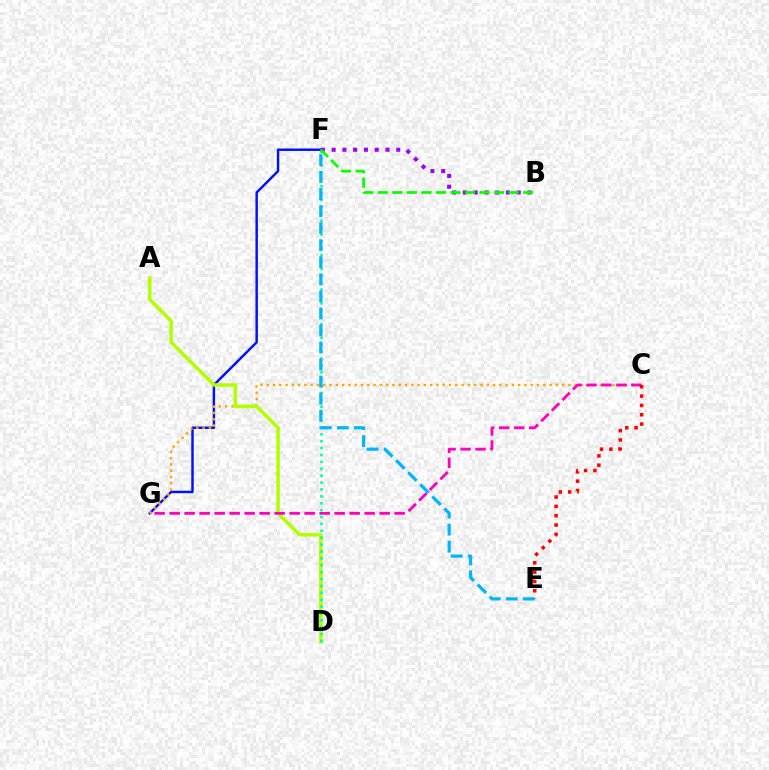{('F', 'G'): [{'color': '#0010ff', 'line_style': 'solid', 'thickness': 1.77}], ('C', 'G'): [{'color': '#ffa500', 'line_style': 'dotted', 'thickness': 1.71}, {'color': '#ff00bd', 'line_style': 'dashed', 'thickness': 2.04}], ('A', 'D'): [{'color': '#b3ff00', 'line_style': 'solid', 'thickness': 2.56}], ('D', 'F'): [{'color': '#00ff9d', 'line_style': 'dotted', 'thickness': 1.87}], ('B', 'F'): [{'color': '#9b00ff', 'line_style': 'dotted', 'thickness': 2.93}, {'color': '#08ff00', 'line_style': 'dashed', 'thickness': 1.97}], ('C', 'E'): [{'color': '#ff0000', 'line_style': 'dotted', 'thickness': 2.53}], ('E', 'F'): [{'color': '#00b5ff', 'line_style': 'dashed', 'thickness': 2.32}]}